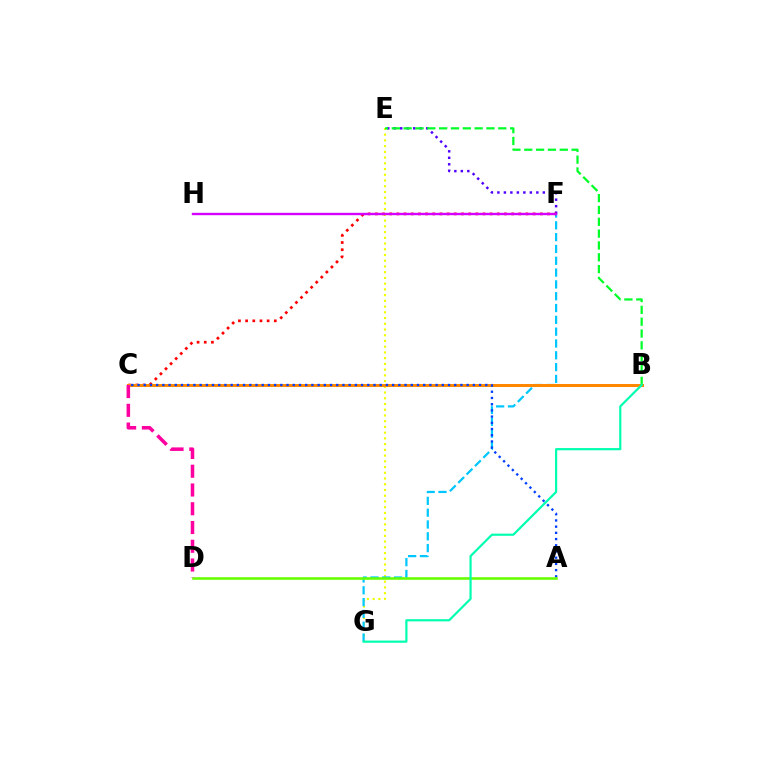{('E', 'F'): [{'color': '#4f00ff', 'line_style': 'dotted', 'thickness': 1.76}], ('E', 'G'): [{'color': '#eeff00', 'line_style': 'dotted', 'thickness': 1.56}], ('F', 'G'): [{'color': '#00c7ff', 'line_style': 'dashed', 'thickness': 1.61}], ('C', 'F'): [{'color': '#ff0000', 'line_style': 'dotted', 'thickness': 1.95}], ('B', 'C'): [{'color': '#ff8800', 'line_style': 'solid', 'thickness': 2.16}], ('A', 'C'): [{'color': '#003fff', 'line_style': 'dotted', 'thickness': 1.69}], ('B', 'E'): [{'color': '#00ff27', 'line_style': 'dashed', 'thickness': 1.61}], ('A', 'D'): [{'color': '#66ff00', 'line_style': 'solid', 'thickness': 1.86}], ('C', 'D'): [{'color': '#ff00a0', 'line_style': 'dashed', 'thickness': 2.55}], ('F', 'H'): [{'color': '#d600ff', 'line_style': 'solid', 'thickness': 1.71}], ('B', 'G'): [{'color': '#00ffaf', 'line_style': 'solid', 'thickness': 1.58}]}